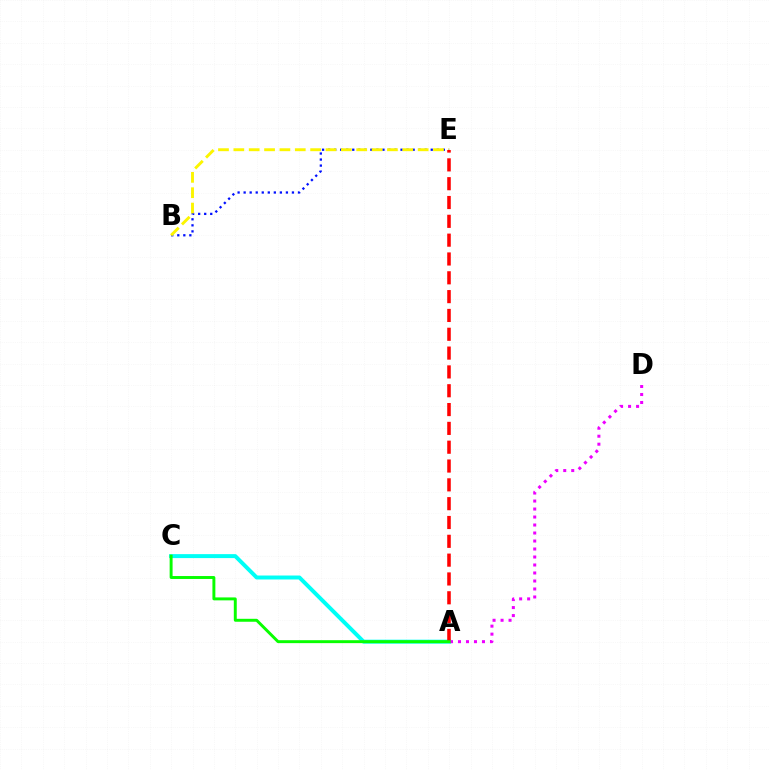{('B', 'E'): [{'color': '#0010ff', 'line_style': 'dotted', 'thickness': 1.64}, {'color': '#fcf500', 'line_style': 'dashed', 'thickness': 2.09}], ('A', 'C'): [{'color': '#00fff6', 'line_style': 'solid', 'thickness': 2.85}, {'color': '#08ff00', 'line_style': 'solid', 'thickness': 2.12}], ('A', 'E'): [{'color': '#ff0000', 'line_style': 'dashed', 'thickness': 2.56}], ('A', 'D'): [{'color': '#ee00ff', 'line_style': 'dotted', 'thickness': 2.17}]}